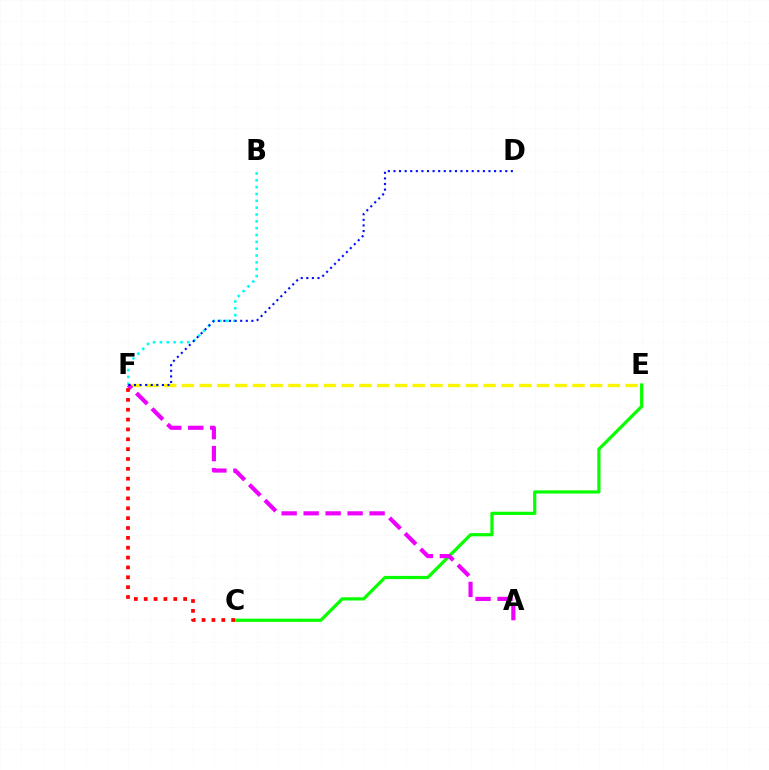{('C', 'E'): [{'color': '#08ff00', 'line_style': 'solid', 'thickness': 2.31}], ('E', 'F'): [{'color': '#fcf500', 'line_style': 'dashed', 'thickness': 2.41}], ('B', 'F'): [{'color': '#00fff6', 'line_style': 'dotted', 'thickness': 1.86}], ('A', 'F'): [{'color': '#ee00ff', 'line_style': 'dashed', 'thickness': 2.99}], ('D', 'F'): [{'color': '#0010ff', 'line_style': 'dotted', 'thickness': 1.52}], ('C', 'F'): [{'color': '#ff0000', 'line_style': 'dotted', 'thickness': 2.68}]}